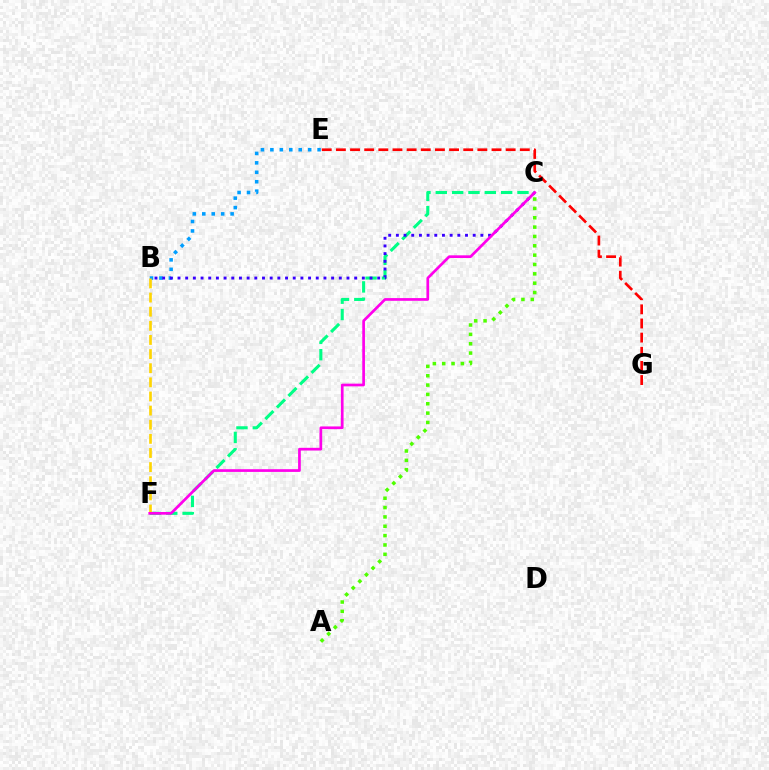{('C', 'F'): [{'color': '#00ff86', 'line_style': 'dashed', 'thickness': 2.22}, {'color': '#ff00ed', 'line_style': 'solid', 'thickness': 1.94}], ('B', 'E'): [{'color': '#009eff', 'line_style': 'dotted', 'thickness': 2.57}], ('B', 'C'): [{'color': '#3700ff', 'line_style': 'dotted', 'thickness': 2.09}], ('B', 'F'): [{'color': '#ffd500', 'line_style': 'dashed', 'thickness': 1.92}], ('A', 'C'): [{'color': '#4fff00', 'line_style': 'dotted', 'thickness': 2.54}], ('E', 'G'): [{'color': '#ff0000', 'line_style': 'dashed', 'thickness': 1.92}]}